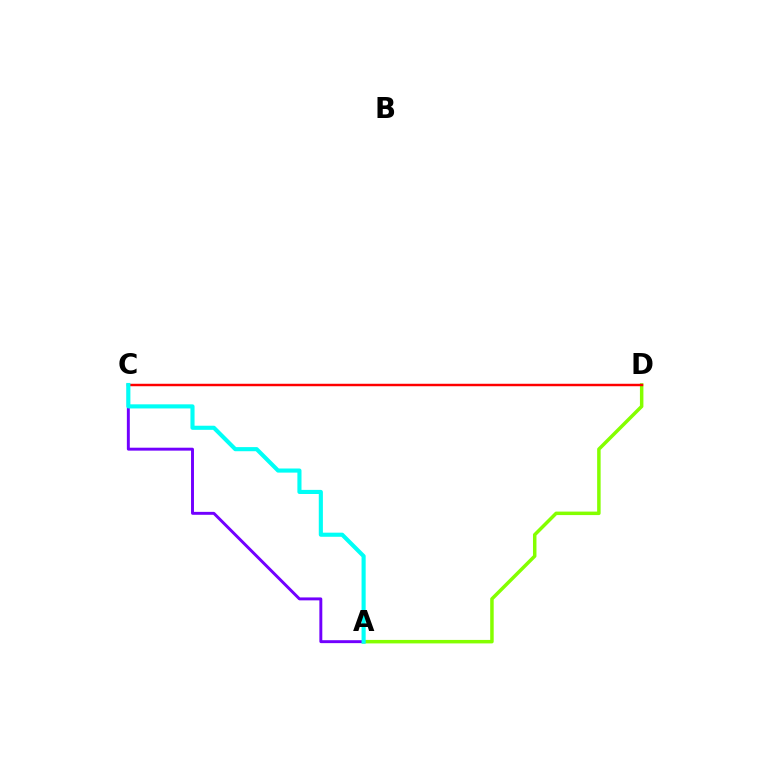{('A', 'D'): [{'color': '#84ff00', 'line_style': 'solid', 'thickness': 2.51}], ('C', 'D'): [{'color': '#ff0000', 'line_style': 'solid', 'thickness': 1.77}], ('A', 'C'): [{'color': '#7200ff', 'line_style': 'solid', 'thickness': 2.11}, {'color': '#00fff6', 'line_style': 'solid', 'thickness': 2.96}]}